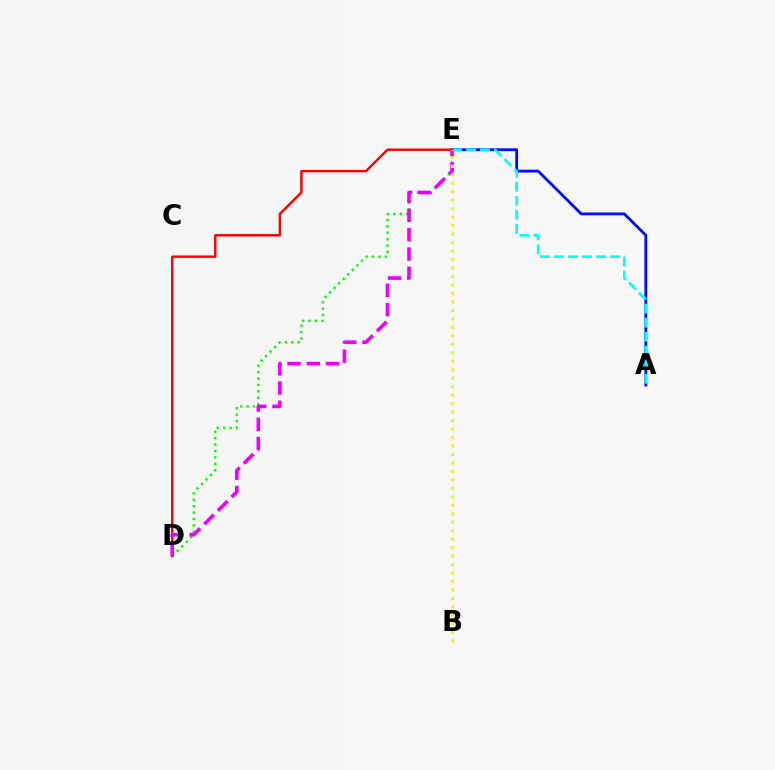{('A', 'E'): [{'color': '#0010ff', 'line_style': 'solid', 'thickness': 2.05}, {'color': '#00fff6', 'line_style': 'dashed', 'thickness': 1.91}], ('D', 'E'): [{'color': '#08ff00', 'line_style': 'dotted', 'thickness': 1.74}, {'color': '#ff0000', 'line_style': 'solid', 'thickness': 1.75}, {'color': '#ee00ff', 'line_style': 'dashed', 'thickness': 2.62}], ('B', 'E'): [{'color': '#fcf500', 'line_style': 'dotted', 'thickness': 2.3}]}